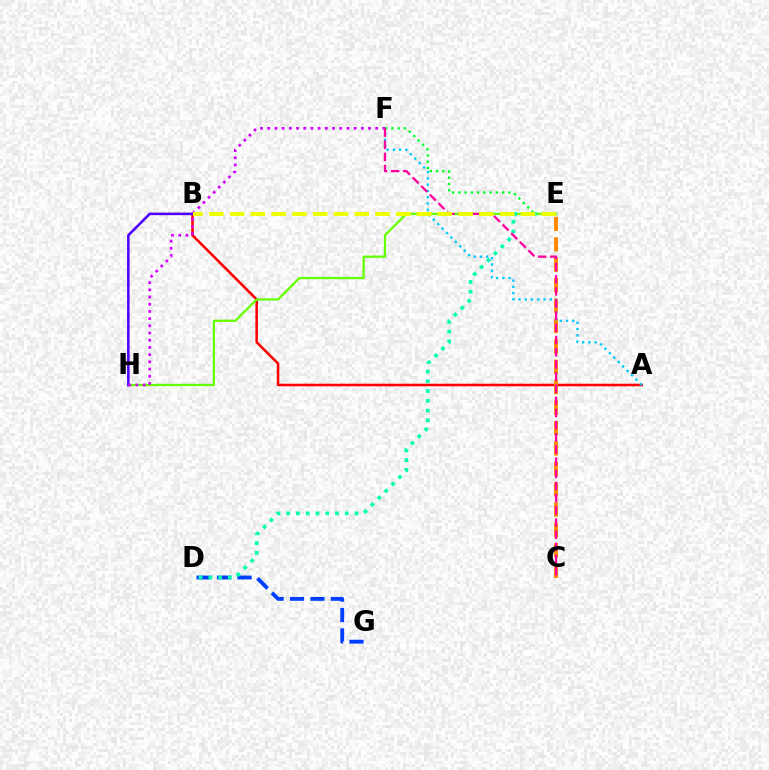{('A', 'B'): [{'color': '#ff0000', 'line_style': 'solid', 'thickness': 1.84}], ('E', 'F'): [{'color': '#00ff27', 'line_style': 'dotted', 'thickness': 1.7}], ('C', 'E'): [{'color': '#ff8800', 'line_style': 'dashed', 'thickness': 2.77}], ('D', 'G'): [{'color': '#003fff', 'line_style': 'dashed', 'thickness': 2.78}], ('E', 'H'): [{'color': '#66ff00', 'line_style': 'solid', 'thickness': 1.64}], ('A', 'F'): [{'color': '#00c7ff', 'line_style': 'dotted', 'thickness': 1.7}], ('B', 'H'): [{'color': '#4f00ff', 'line_style': 'solid', 'thickness': 1.83}], ('F', 'H'): [{'color': '#d600ff', 'line_style': 'dotted', 'thickness': 1.96}], ('D', 'E'): [{'color': '#00ffaf', 'line_style': 'dotted', 'thickness': 2.65}], ('C', 'F'): [{'color': '#ff00a0', 'line_style': 'dashed', 'thickness': 1.65}], ('B', 'E'): [{'color': '#eeff00', 'line_style': 'dashed', 'thickness': 2.82}]}